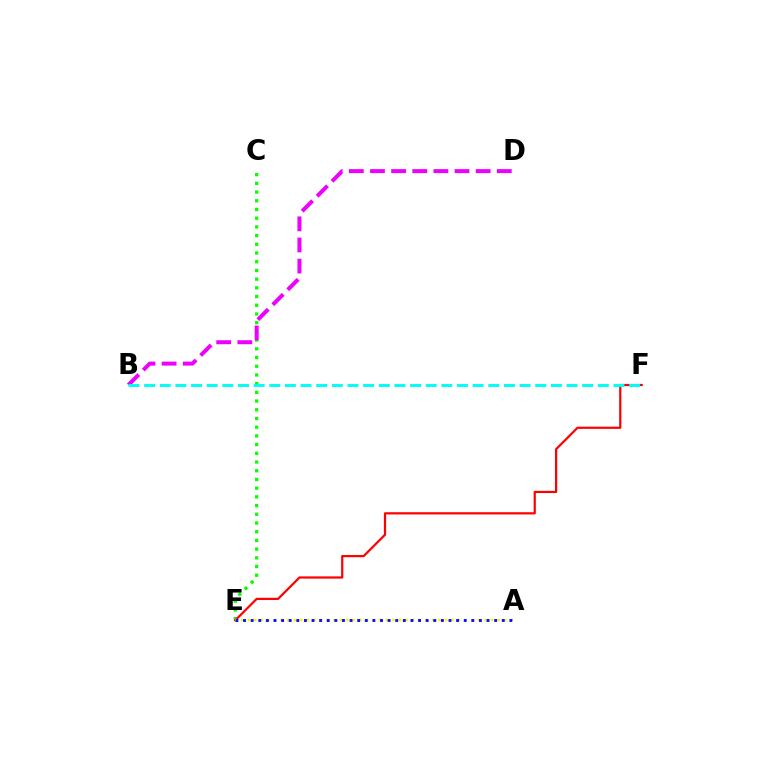{('C', 'E'): [{'color': '#08ff00', 'line_style': 'dotted', 'thickness': 2.37}], ('E', 'F'): [{'color': '#ff0000', 'line_style': 'solid', 'thickness': 1.59}], ('B', 'D'): [{'color': '#ee00ff', 'line_style': 'dashed', 'thickness': 2.87}], ('B', 'F'): [{'color': '#00fff6', 'line_style': 'dashed', 'thickness': 2.13}], ('A', 'E'): [{'color': '#fcf500', 'line_style': 'dotted', 'thickness': 1.79}, {'color': '#0010ff', 'line_style': 'dotted', 'thickness': 2.07}]}